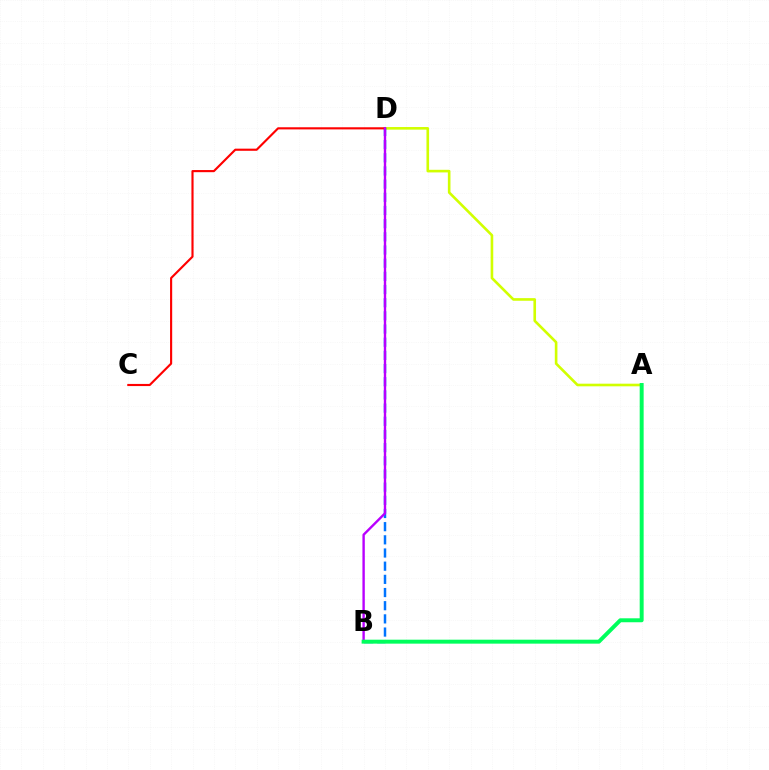{('A', 'D'): [{'color': '#d1ff00', 'line_style': 'solid', 'thickness': 1.89}], ('B', 'D'): [{'color': '#0074ff', 'line_style': 'dashed', 'thickness': 1.79}, {'color': '#b900ff', 'line_style': 'solid', 'thickness': 1.72}], ('C', 'D'): [{'color': '#ff0000', 'line_style': 'solid', 'thickness': 1.54}], ('A', 'B'): [{'color': '#00ff5c', 'line_style': 'solid', 'thickness': 2.85}]}